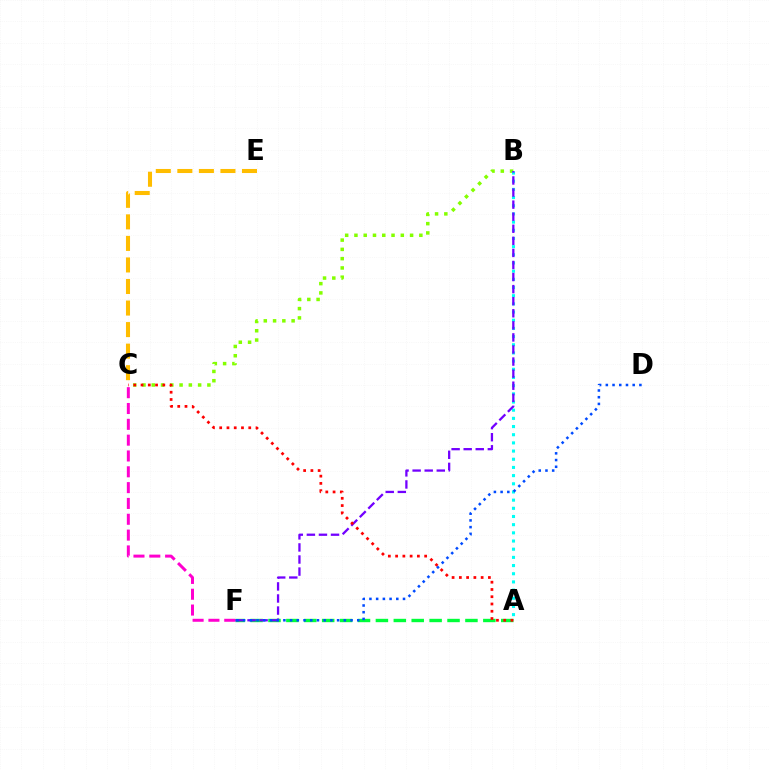{('B', 'C'): [{'color': '#84ff00', 'line_style': 'dotted', 'thickness': 2.52}], ('A', 'B'): [{'color': '#00fff6', 'line_style': 'dotted', 'thickness': 2.22}], ('A', 'F'): [{'color': '#00ff39', 'line_style': 'dashed', 'thickness': 2.43}], ('C', 'E'): [{'color': '#ffbd00', 'line_style': 'dashed', 'thickness': 2.93}], ('C', 'F'): [{'color': '#ff00cf', 'line_style': 'dashed', 'thickness': 2.15}], ('B', 'F'): [{'color': '#7200ff', 'line_style': 'dashed', 'thickness': 1.64}], ('A', 'C'): [{'color': '#ff0000', 'line_style': 'dotted', 'thickness': 1.97}], ('D', 'F'): [{'color': '#004bff', 'line_style': 'dotted', 'thickness': 1.82}]}